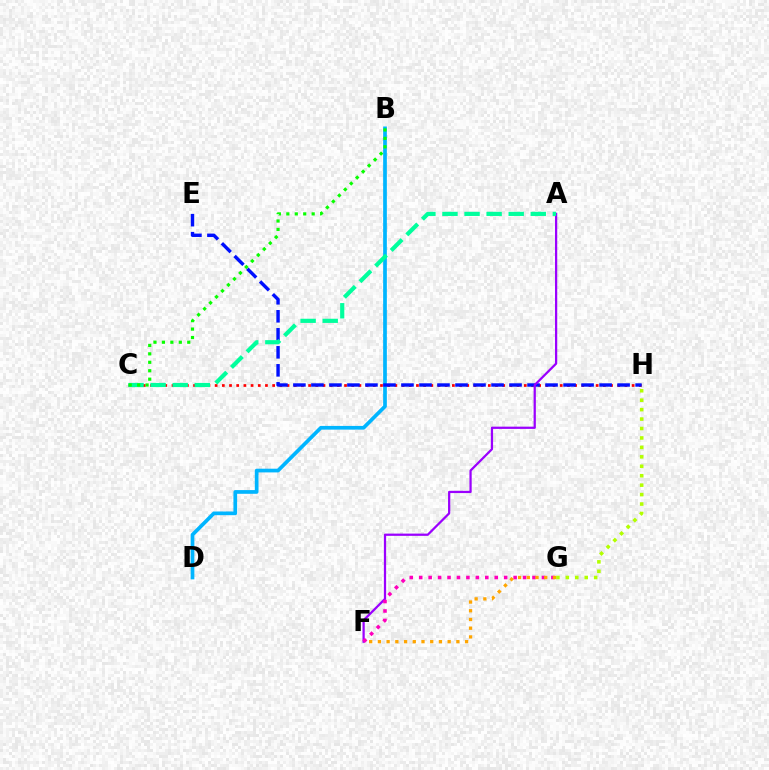{('B', 'D'): [{'color': '#00b5ff', 'line_style': 'solid', 'thickness': 2.67}], ('C', 'H'): [{'color': '#ff0000', 'line_style': 'dotted', 'thickness': 1.95}], ('E', 'H'): [{'color': '#0010ff', 'line_style': 'dashed', 'thickness': 2.45}], ('A', 'F'): [{'color': '#9b00ff', 'line_style': 'solid', 'thickness': 1.62}], ('F', 'G'): [{'color': '#ff00bd', 'line_style': 'dotted', 'thickness': 2.57}, {'color': '#ffa500', 'line_style': 'dotted', 'thickness': 2.37}], ('G', 'H'): [{'color': '#b3ff00', 'line_style': 'dotted', 'thickness': 2.57}], ('A', 'C'): [{'color': '#00ff9d', 'line_style': 'dashed', 'thickness': 3.0}], ('B', 'C'): [{'color': '#08ff00', 'line_style': 'dotted', 'thickness': 2.29}]}